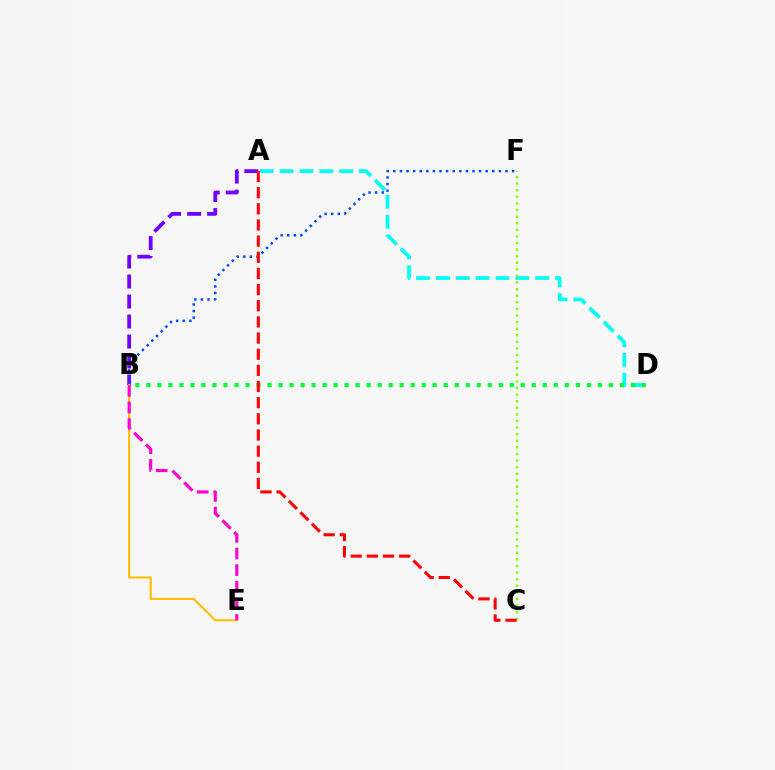{('A', 'B'): [{'color': '#7200ff', 'line_style': 'dashed', 'thickness': 2.72}], ('A', 'D'): [{'color': '#00fff6', 'line_style': 'dashed', 'thickness': 2.7}], ('C', 'F'): [{'color': '#84ff00', 'line_style': 'dotted', 'thickness': 1.79}], ('B', 'F'): [{'color': '#004bff', 'line_style': 'dotted', 'thickness': 1.79}], ('B', 'D'): [{'color': '#00ff39', 'line_style': 'dotted', 'thickness': 2.99}], ('B', 'E'): [{'color': '#ffbd00', 'line_style': 'solid', 'thickness': 1.52}, {'color': '#ff00cf', 'line_style': 'dashed', 'thickness': 2.26}], ('A', 'C'): [{'color': '#ff0000', 'line_style': 'dashed', 'thickness': 2.19}]}